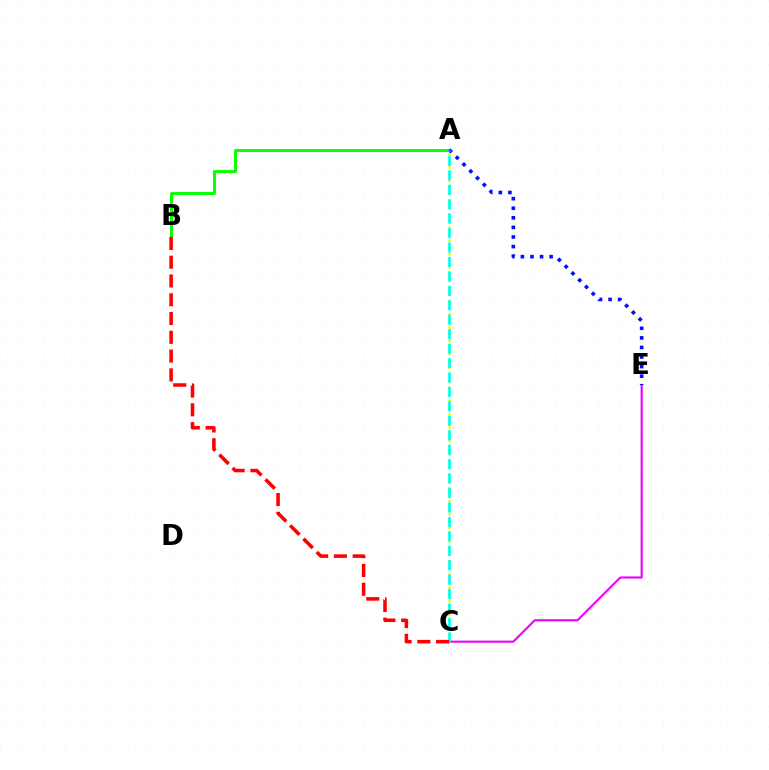{('A', 'C'): [{'color': '#fcf500', 'line_style': 'dotted', 'thickness': 1.81}, {'color': '#00fff6', 'line_style': 'dashed', 'thickness': 1.96}], ('C', 'E'): [{'color': '#ee00ff', 'line_style': 'solid', 'thickness': 1.52}], ('A', 'B'): [{'color': '#08ff00', 'line_style': 'solid', 'thickness': 2.12}], ('A', 'E'): [{'color': '#0010ff', 'line_style': 'dotted', 'thickness': 2.6}], ('B', 'C'): [{'color': '#ff0000', 'line_style': 'dashed', 'thickness': 2.55}]}